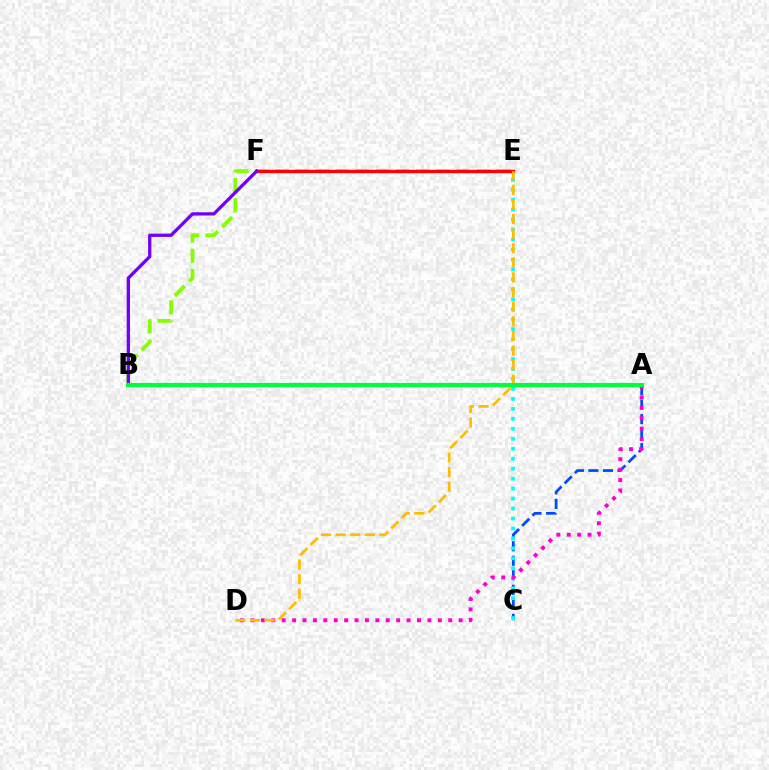{('A', 'C'): [{'color': '#004bff', 'line_style': 'dashed', 'thickness': 1.97}], ('C', 'E'): [{'color': '#00fff6', 'line_style': 'dotted', 'thickness': 2.71}], ('B', 'E'): [{'color': '#84ff00', 'line_style': 'dashed', 'thickness': 2.74}], ('E', 'F'): [{'color': '#ff0000', 'line_style': 'solid', 'thickness': 2.4}], ('B', 'F'): [{'color': '#7200ff', 'line_style': 'solid', 'thickness': 2.36}], ('A', 'D'): [{'color': '#ff00cf', 'line_style': 'dotted', 'thickness': 2.83}], ('D', 'E'): [{'color': '#ffbd00', 'line_style': 'dashed', 'thickness': 1.98}], ('A', 'B'): [{'color': '#00ff39', 'line_style': 'solid', 'thickness': 2.99}]}